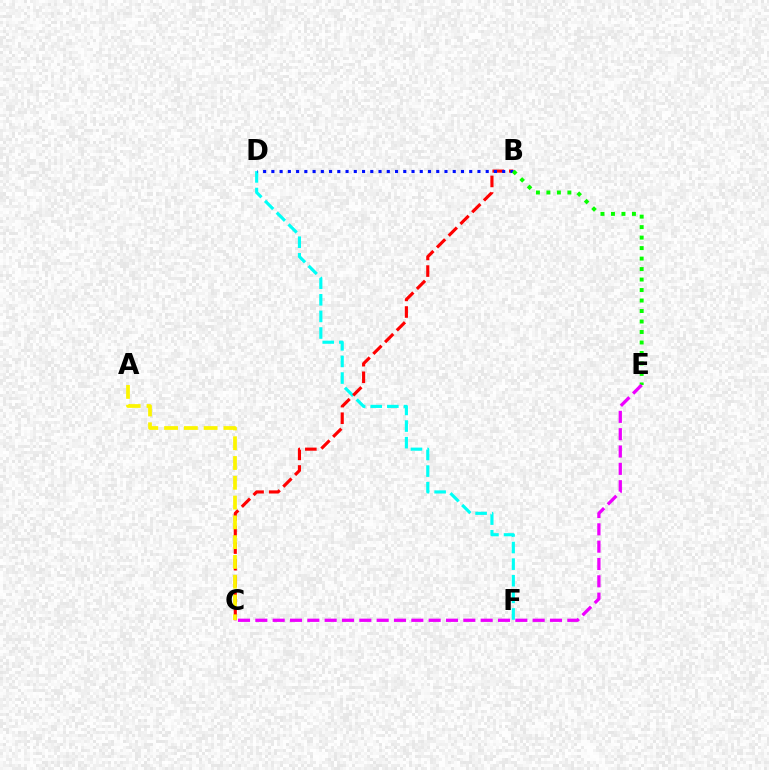{('D', 'F'): [{'color': '#00fff6', 'line_style': 'dashed', 'thickness': 2.26}], ('B', 'C'): [{'color': '#ff0000', 'line_style': 'dashed', 'thickness': 2.26}], ('B', 'D'): [{'color': '#0010ff', 'line_style': 'dotted', 'thickness': 2.24}], ('B', 'E'): [{'color': '#08ff00', 'line_style': 'dotted', 'thickness': 2.85}], ('A', 'C'): [{'color': '#fcf500', 'line_style': 'dashed', 'thickness': 2.69}], ('C', 'E'): [{'color': '#ee00ff', 'line_style': 'dashed', 'thickness': 2.35}]}